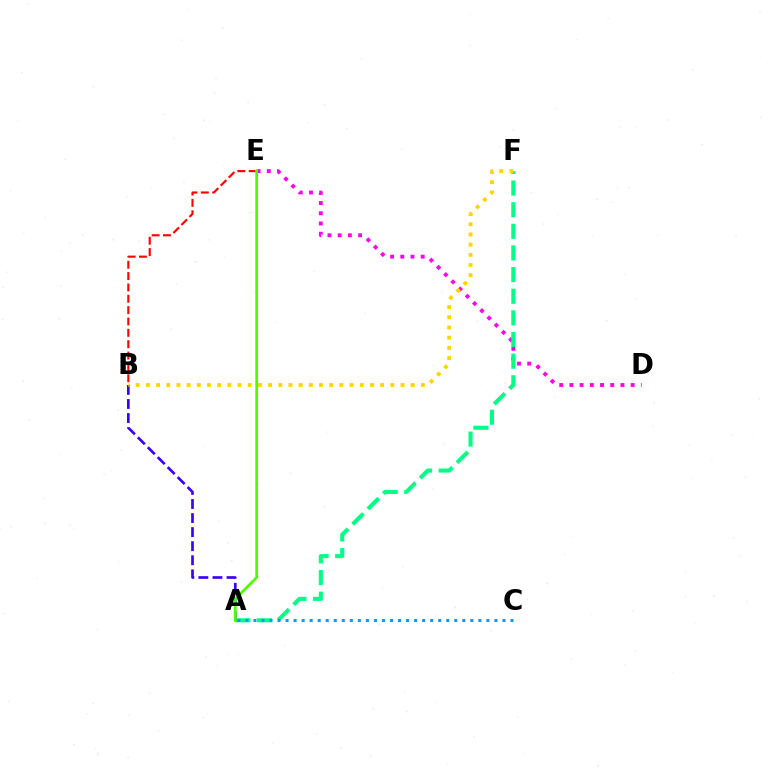{('D', 'E'): [{'color': '#ff00ed', 'line_style': 'dotted', 'thickness': 2.77}], ('A', 'F'): [{'color': '#00ff86', 'line_style': 'dashed', 'thickness': 2.94}], ('A', 'B'): [{'color': '#3700ff', 'line_style': 'dashed', 'thickness': 1.91}], ('B', 'E'): [{'color': '#ff0000', 'line_style': 'dashed', 'thickness': 1.54}], ('B', 'F'): [{'color': '#ffd500', 'line_style': 'dotted', 'thickness': 2.77}], ('A', 'C'): [{'color': '#009eff', 'line_style': 'dotted', 'thickness': 2.18}], ('A', 'E'): [{'color': '#4fff00', 'line_style': 'solid', 'thickness': 1.95}]}